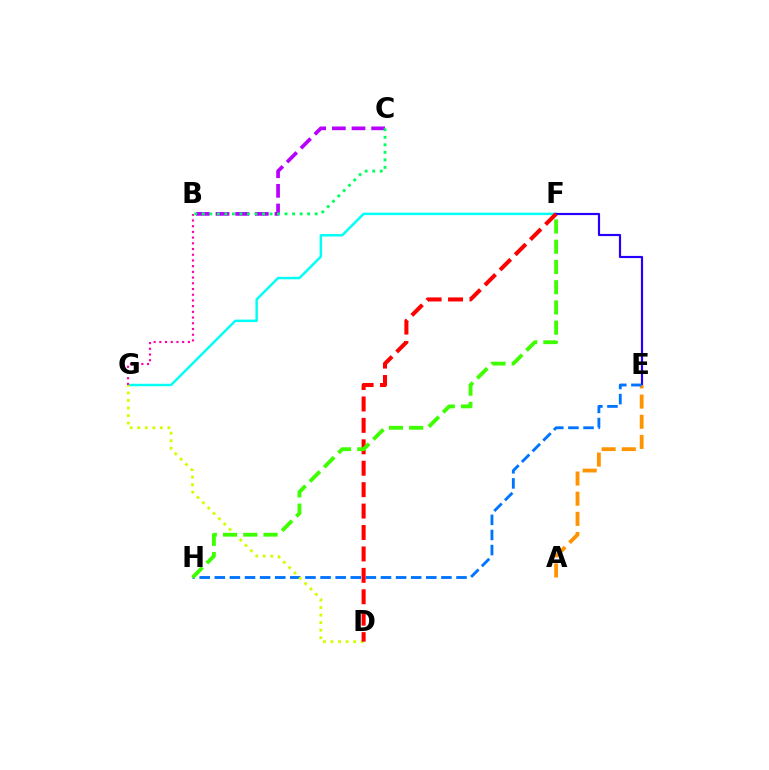{('F', 'G'): [{'color': '#00fff6', 'line_style': 'solid', 'thickness': 1.78}], ('B', 'C'): [{'color': '#b900ff', 'line_style': 'dashed', 'thickness': 2.67}, {'color': '#00ff5c', 'line_style': 'dotted', 'thickness': 2.04}], ('B', 'G'): [{'color': '#ff00ac', 'line_style': 'dotted', 'thickness': 1.55}], ('E', 'F'): [{'color': '#2500ff', 'line_style': 'solid', 'thickness': 1.56}], ('A', 'E'): [{'color': '#ff9400', 'line_style': 'dashed', 'thickness': 2.74}], ('E', 'H'): [{'color': '#0074ff', 'line_style': 'dashed', 'thickness': 2.05}], ('D', 'G'): [{'color': '#d1ff00', 'line_style': 'dotted', 'thickness': 2.05}], ('D', 'F'): [{'color': '#ff0000', 'line_style': 'dashed', 'thickness': 2.91}], ('F', 'H'): [{'color': '#3dff00', 'line_style': 'dashed', 'thickness': 2.75}]}